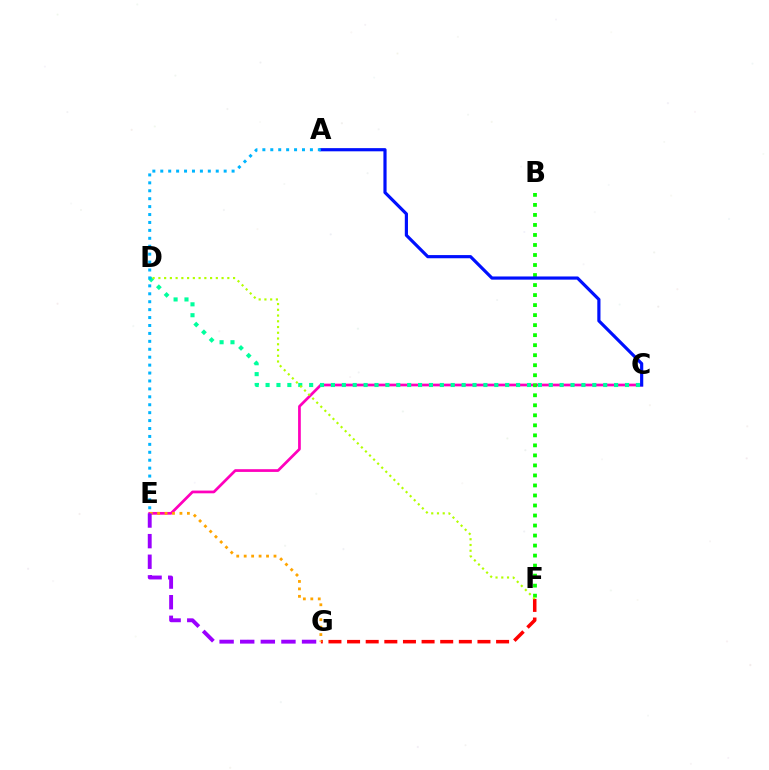{('C', 'E'): [{'color': '#ff00bd', 'line_style': 'solid', 'thickness': 1.96}], ('F', 'G'): [{'color': '#ff0000', 'line_style': 'dashed', 'thickness': 2.53}], ('C', 'D'): [{'color': '#00ff9d', 'line_style': 'dotted', 'thickness': 2.96}], ('B', 'F'): [{'color': '#08ff00', 'line_style': 'dotted', 'thickness': 2.72}], ('A', 'C'): [{'color': '#0010ff', 'line_style': 'solid', 'thickness': 2.29}], ('E', 'G'): [{'color': '#ffa500', 'line_style': 'dotted', 'thickness': 2.02}, {'color': '#9b00ff', 'line_style': 'dashed', 'thickness': 2.8}], ('D', 'F'): [{'color': '#b3ff00', 'line_style': 'dotted', 'thickness': 1.56}], ('A', 'E'): [{'color': '#00b5ff', 'line_style': 'dotted', 'thickness': 2.15}]}